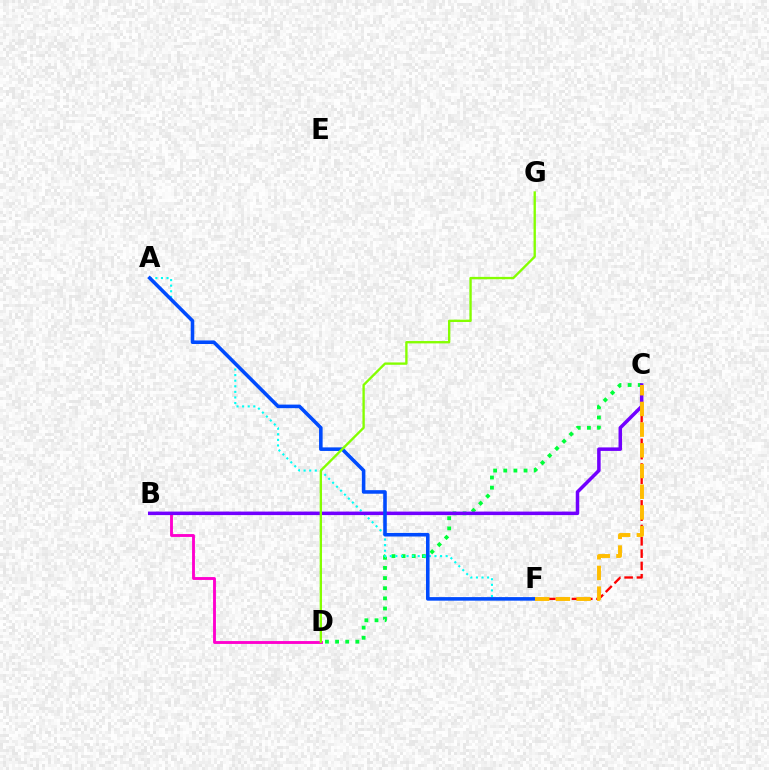{('C', 'D'): [{'color': '#00ff39', 'line_style': 'dotted', 'thickness': 2.75}], ('A', 'F'): [{'color': '#00fff6', 'line_style': 'dotted', 'thickness': 1.52}, {'color': '#004bff', 'line_style': 'solid', 'thickness': 2.57}], ('B', 'D'): [{'color': '#ff00cf', 'line_style': 'solid', 'thickness': 2.06}], ('C', 'F'): [{'color': '#ff0000', 'line_style': 'dashed', 'thickness': 1.67}, {'color': '#ffbd00', 'line_style': 'dashed', 'thickness': 2.81}], ('B', 'C'): [{'color': '#7200ff', 'line_style': 'solid', 'thickness': 2.53}], ('D', 'G'): [{'color': '#84ff00', 'line_style': 'solid', 'thickness': 1.69}]}